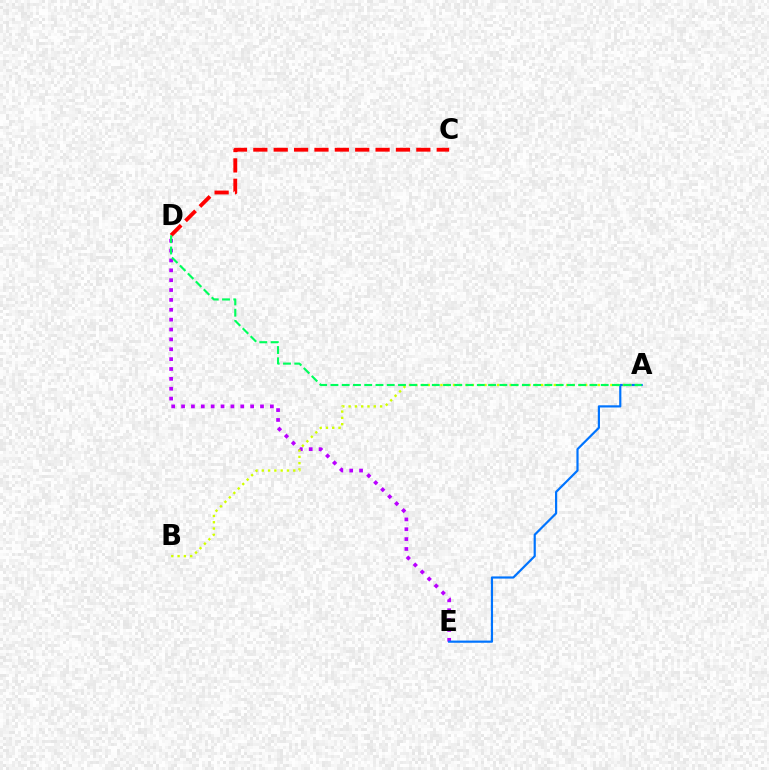{('C', 'D'): [{'color': '#ff0000', 'line_style': 'dashed', 'thickness': 2.77}], ('D', 'E'): [{'color': '#b900ff', 'line_style': 'dotted', 'thickness': 2.68}], ('A', 'E'): [{'color': '#0074ff', 'line_style': 'solid', 'thickness': 1.58}], ('A', 'B'): [{'color': '#d1ff00', 'line_style': 'dotted', 'thickness': 1.71}], ('A', 'D'): [{'color': '#00ff5c', 'line_style': 'dashed', 'thickness': 1.53}]}